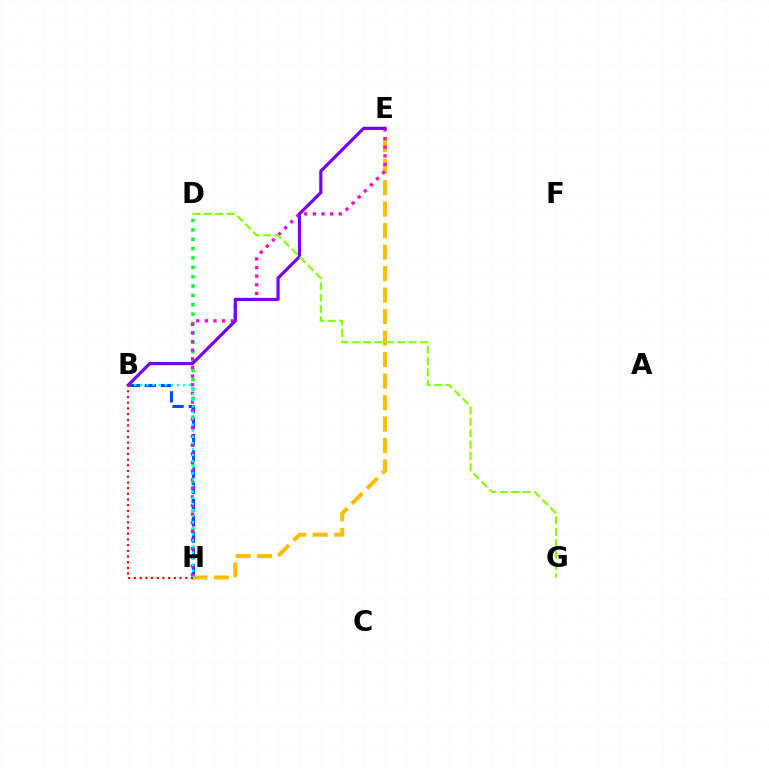{('D', 'H'): [{'color': '#00ff39', 'line_style': 'dotted', 'thickness': 2.54}], ('E', 'H'): [{'color': '#ffbd00', 'line_style': 'dashed', 'thickness': 2.92}, {'color': '#ff00cf', 'line_style': 'dotted', 'thickness': 2.35}], ('B', 'H'): [{'color': '#004bff', 'line_style': 'dashed', 'thickness': 2.2}, {'color': '#00fff6', 'line_style': 'dotted', 'thickness': 1.65}, {'color': '#ff0000', 'line_style': 'dotted', 'thickness': 1.55}], ('B', 'E'): [{'color': '#7200ff', 'line_style': 'solid', 'thickness': 2.28}], ('D', 'G'): [{'color': '#84ff00', 'line_style': 'dashed', 'thickness': 1.54}]}